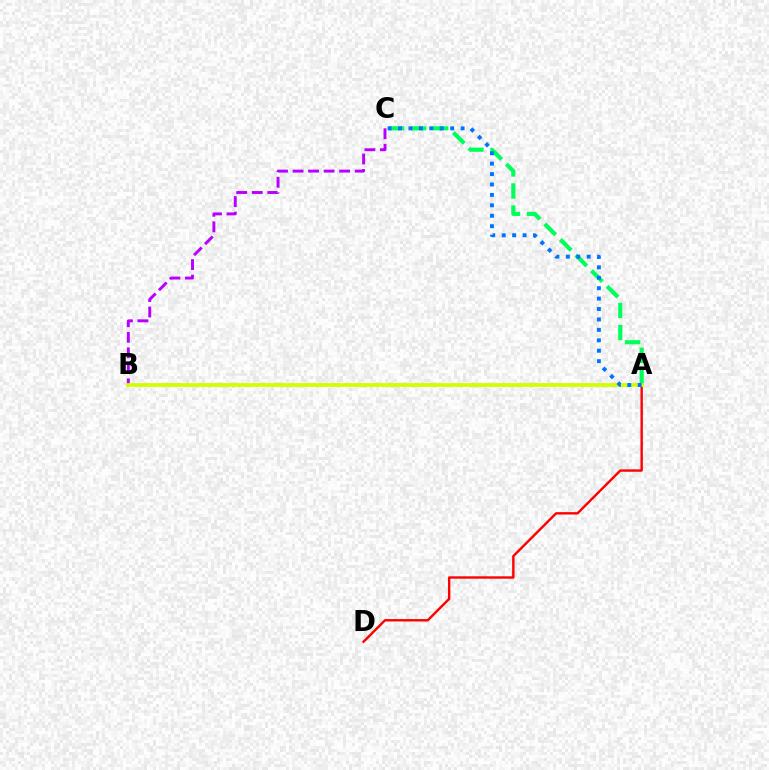{('A', 'D'): [{'color': '#ff0000', 'line_style': 'solid', 'thickness': 1.73}], ('A', 'C'): [{'color': '#00ff5c', 'line_style': 'dashed', 'thickness': 2.99}, {'color': '#0074ff', 'line_style': 'dotted', 'thickness': 2.83}], ('B', 'C'): [{'color': '#b900ff', 'line_style': 'dashed', 'thickness': 2.11}], ('A', 'B'): [{'color': '#d1ff00', 'line_style': 'solid', 'thickness': 2.71}]}